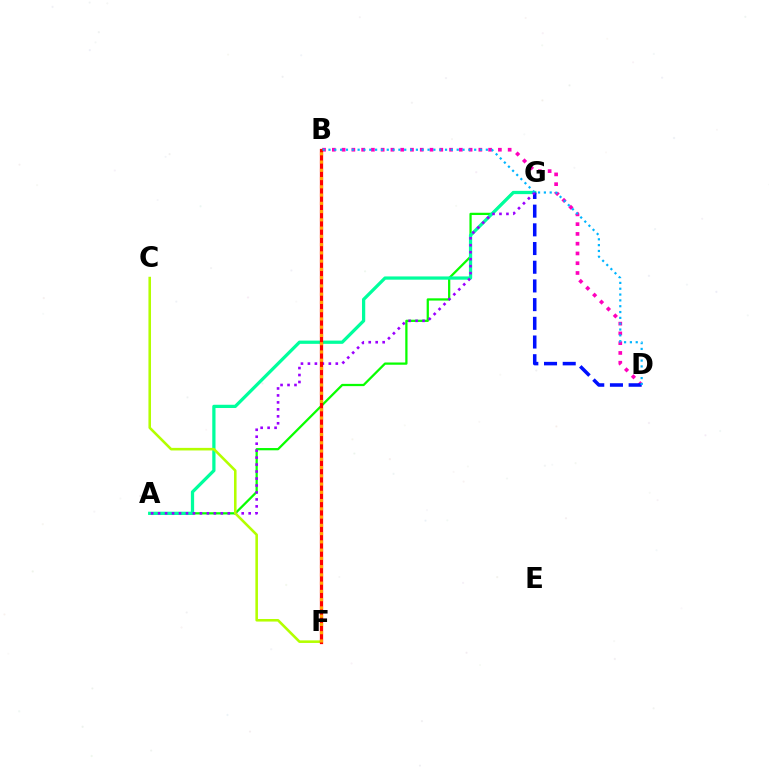{('A', 'G'): [{'color': '#08ff00', 'line_style': 'solid', 'thickness': 1.63}, {'color': '#00ff9d', 'line_style': 'solid', 'thickness': 2.34}, {'color': '#9b00ff', 'line_style': 'dotted', 'thickness': 1.89}], ('B', 'D'): [{'color': '#ff00bd', 'line_style': 'dotted', 'thickness': 2.65}, {'color': '#00b5ff', 'line_style': 'dotted', 'thickness': 1.58}], ('D', 'G'): [{'color': '#0010ff', 'line_style': 'dashed', 'thickness': 2.54}], ('C', 'F'): [{'color': '#b3ff00', 'line_style': 'solid', 'thickness': 1.85}], ('B', 'F'): [{'color': '#ff0000', 'line_style': 'solid', 'thickness': 2.34}, {'color': '#ffa500', 'line_style': 'dotted', 'thickness': 2.24}]}